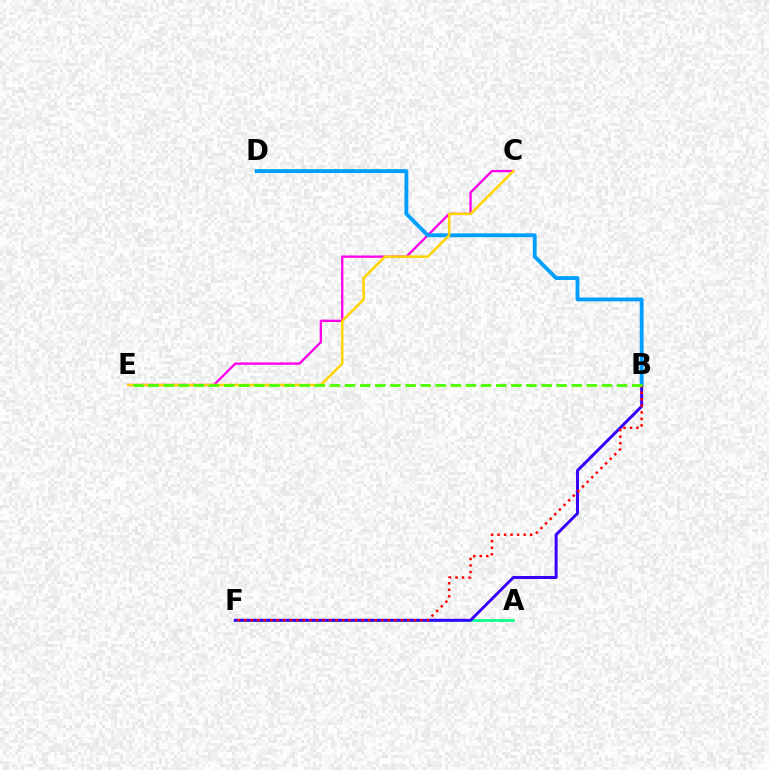{('A', 'F'): [{'color': '#00ff86', 'line_style': 'solid', 'thickness': 1.89}], ('C', 'E'): [{'color': '#ff00ed', 'line_style': 'solid', 'thickness': 1.68}, {'color': '#ffd500', 'line_style': 'solid', 'thickness': 1.8}], ('B', 'F'): [{'color': '#3700ff', 'line_style': 'solid', 'thickness': 2.13}, {'color': '#ff0000', 'line_style': 'dotted', 'thickness': 1.77}], ('B', 'D'): [{'color': '#009eff', 'line_style': 'solid', 'thickness': 2.76}], ('B', 'E'): [{'color': '#4fff00', 'line_style': 'dashed', 'thickness': 2.05}]}